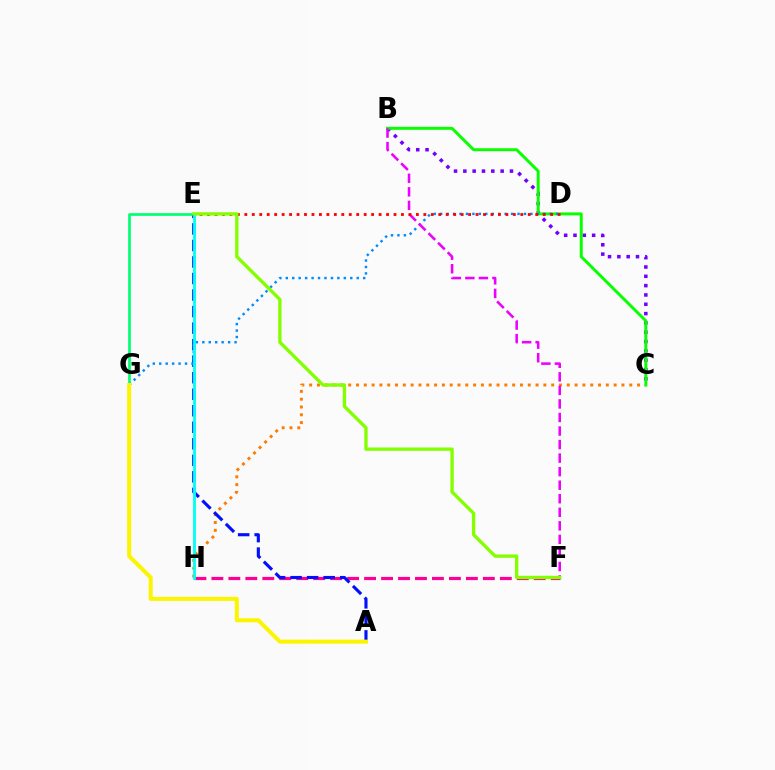{('B', 'C'): [{'color': '#7200ff', 'line_style': 'dotted', 'thickness': 2.53}, {'color': '#08ff00', 'line_style': 'solid', 'thickness': 2.13}], ('C', 'H'): [{'color': '#ff7c00', 'line_style': 'dotted', 'thickness': 2.12}], ('F', 'H'): [{'color': '#ff0094', 'line_style': 'dashed', 'thickness': 2.3}], ('E', 'G'): [{'color': '#00ff74', 'line_style': 'solid', 'thickness': 1.95}], ('A', 'E'): [{'color': '#0010ff', 'line_style': 'dashed', 'thickness': 2.25}], ('D', 'G'): [{'color': '#008cff', 'line_style': 'dotted', 'thickness': 1.75}], ('B', 'F'): [{'color': '#ee00ff', 'line_style': 'dashed', 'thickness': 1.84}], ('D', 'E'): [{'color': '#ff0000', 'line_style': 'dotted', 'thickness': 2.03}], ('E', 'H'): [{'color': '#00fff6', 'line_style': 'solid', 'thickness': 2.04}], ('E', 'F'): [{'color': '#84ff00', 'line_style': 'solid', 'thickness': 2.4}], ('A', 'G'): [{'color': '#fcf500', 'line_style': 'solid', 'thickness': 2.89}]}